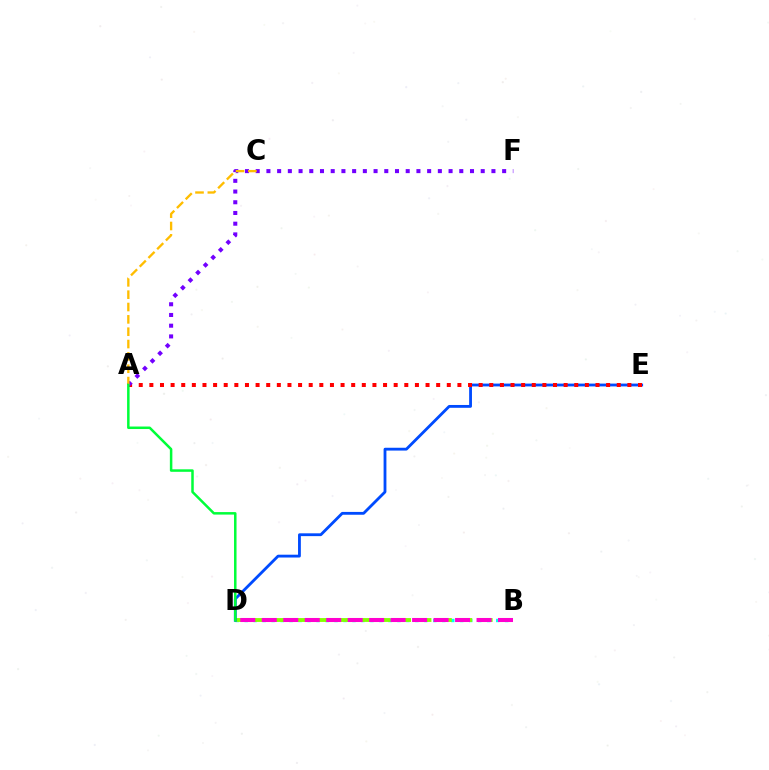{('B', 'D'): [{'color': '#00fff6', 'line_style': 'dotted', 'thickness': 2.44}, {'color': '#84ff00', 'line_style': 'dashed', 'thickness': 2.77}, {'color': '#ff00cf', 'line_style': 'dashed', 'thickness': 2.92}], ('D', 'E'): [{'color': '#004bff', 'line_style': 'solid', 'thickness': 2.03}], ('A', 'E'): [{'color': '#ff0000', 'line_style': 'dotted', 'thickness': 2.89}], ('A', 'F'): [{'color': '#7200ff', 'line_style': 'dotted', 'thickness': 2.91}], ('A', 'C'): [{'color': '#ffbd00', 'line_style': 'dashed', 'thickness': 1.68}], ('A', 'D'): [{'color': '#00ff39', 'line_style': 'solid', 'thickness': 1.8}]}